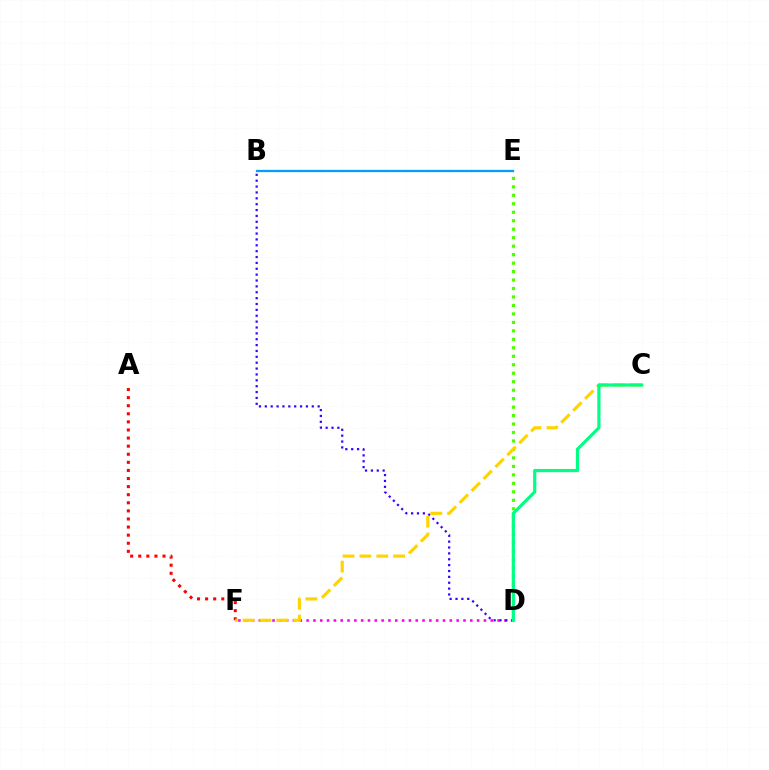{('D', 'F'): [{'color': '#ff00ed', 'line_style': 'dotted', 'thickness': 1.85}], ('B', 'D'): [{'color': '#3700ff', 'line_style': 'dotted', 'thickness': 1.6}], ('D', 'E'): [{'color': '#4fff00', 'line_style': 'dotted', 'thickness': 2.3}], ('A', 'F'): [{'color': '#ff0000', 'line_style': 'dotted', 'thickness': 2.2}], ('C', 'F'): [{'color': '#ffd500', 'line_style': 'dashed', 'thickness': 2.29}], ('C', 'D'): [{'color': '#00ff86', 'line_style': 'solid', 'thickness': 2.31}], ('B', 'E'): [{'color': '#009eff', 'line_style': 'solid', 'thickness': 1.64}]}